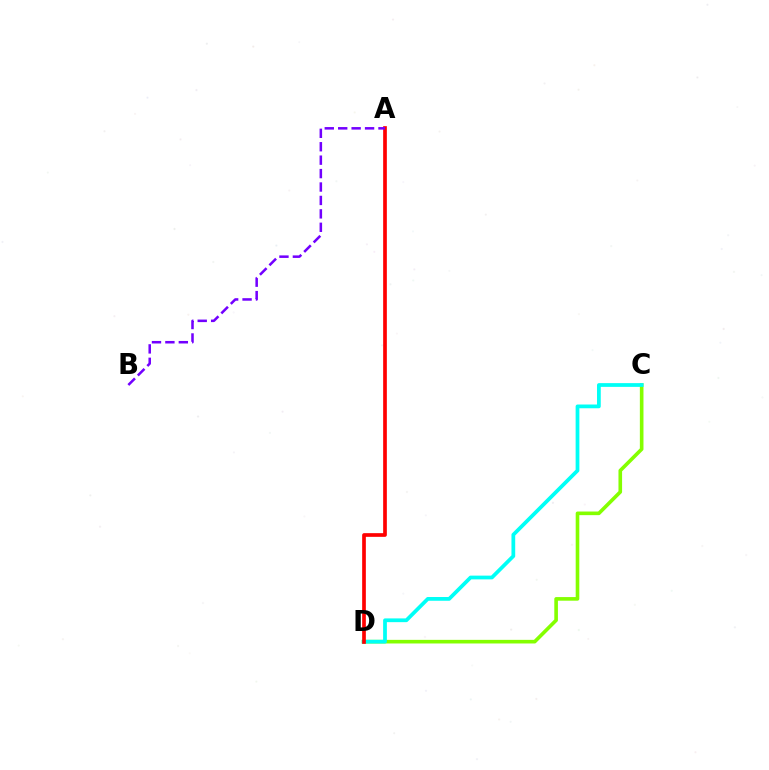{('C', 'D'): [{'color': '#84ff00', 'line_style': 'solid', 'thickness': 2.61}, {'color': '#00fff6', 'line_style': 'solid', 'thickness': 2.7}], ('A', 'D'): [{'color': '#ff0000', 'line_style': 'solid', 'thickness': 2.66}], ('A', 'B'): [{'color': '#7200ff', 'line_style': 'dashed', 'thickness': 1.82}]}